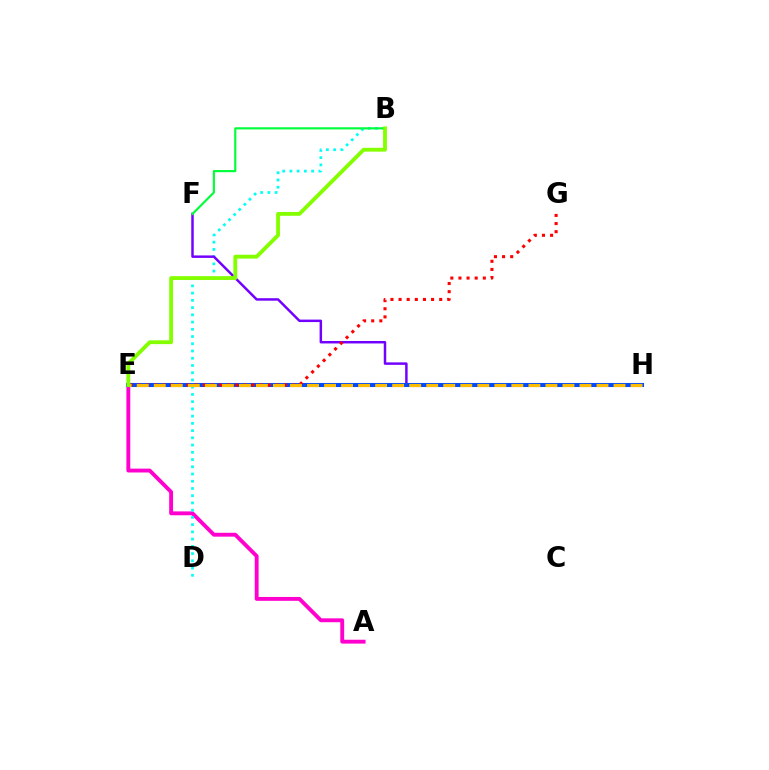{('A', 'E'): [{'color': '#ff00cf', 'line_style': 'solid', 'thickness': 2.78}], ('B', 'D'): [{'color': '#00fff6', 'line_style': 'dotted', 'thickness': 1.97}], ('F', 'H'): [{'color': '#7200ff', 'line_style': 'solid', 'thickness': 1.78}], ('B', 'F'): [{'color': '#00ff39', 'line_style': 'solid', 'thickness': 1.55}], ('E', 'H'): [{'color': '#004bff', 'line_style': 'solid', 'thickness': 2.91}, {'color': '#ffbd00', 'line_style': 'dashed', 'thickness': 2.31}], ('E', 'G'): [{'color': '#ff0000', 'line_style': 'dotted', 'thickness': 2.21}], ('B', 'E'): [{'color': '#84ff00', 'line_style': 'solid', 'thickness': 2.76}]}